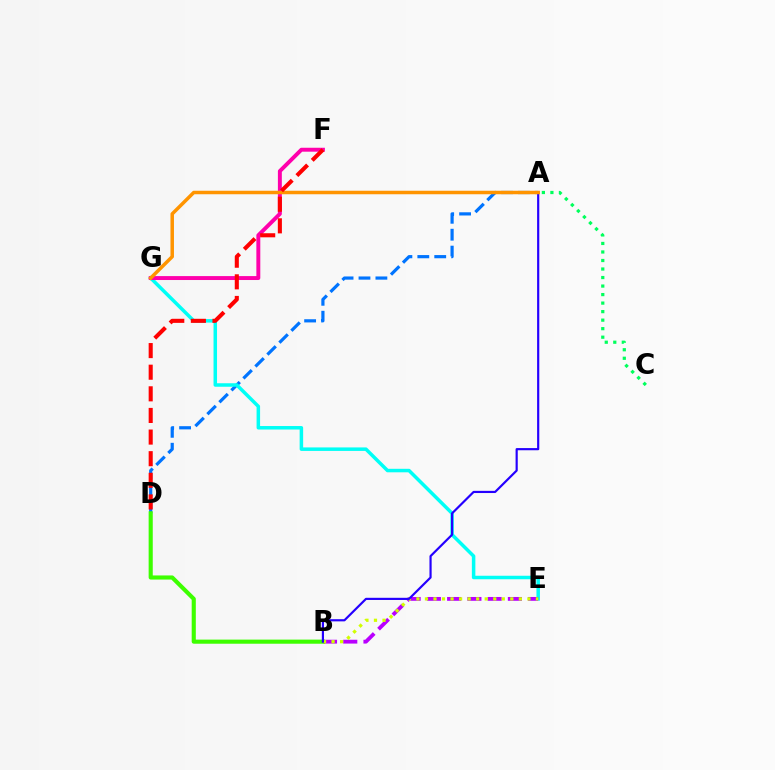{('A', 'D'): [{'color': '#0074ff', 'line_style': 'dashed', 'thickness': 2.3}], ('A', 'C'): [{'color': '#00ff5c', 'line_style': 'dotted', 'thickness': 2.32}], ('E', 'G'): [{'color': '#00fff6', 'line_style': 'solid', 'thickness': 2.52}], ('B', 'E'): [{'color': '#b900ff', 'line_style': 'dashed', 'thickness': 2.75}, {'color': '#d1ff00', 'line_style': 'dotted', 'thickness': 2.32}], ('B', 'D'): [{'color': '#3dff00', 'line_style': 'solid', 'thickness': 2.96}], ('A', 'B'): [{'color': '#2500ff', 'line_style': 'solid', 'thickness': 1.57}], ('F', 'G'): [{'color': '#ff00ac', 'line_style': 'solid', 'thickness': 2.83}], ('A', 'G'): [{'color': '#ff9400', 'line_style': 'solid', 'thickness': 2.52}], ('D', 'F'): [{'color': '#ff0000', 'line_style': 'dashed', 'thickness': 2.94}]}